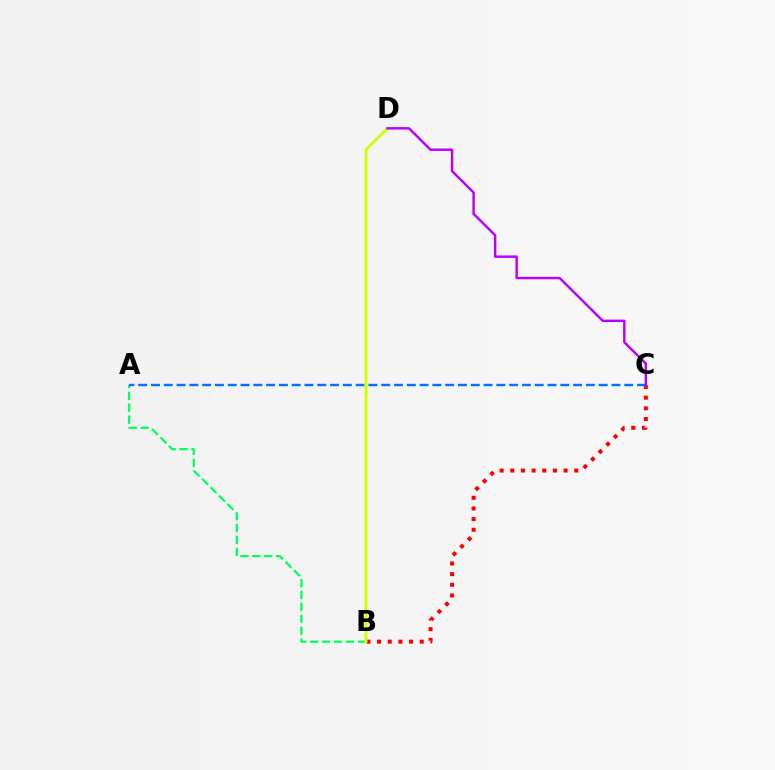{('A', 'B'): [{'color': '#00ff5c', 'line_style': 'dashed', 'thickness': 1.62}], ('B', 'C'): [{'color': '#ff0000', 'line_style': 'dotted', 'thickness': 2.9}], ('A', 'C'): [{'color': '#0074ff', 'line_style': 'dashed', 'thickness': 1.74}], ('B', 'D'): [{'color': '#d1ff00', 'line_style': 'solid', 'thickness': 2.07}], ('C', 'D'): [{'color': '#b900ff', 'line_style': 'solid', 'thickness': 1.76}]}